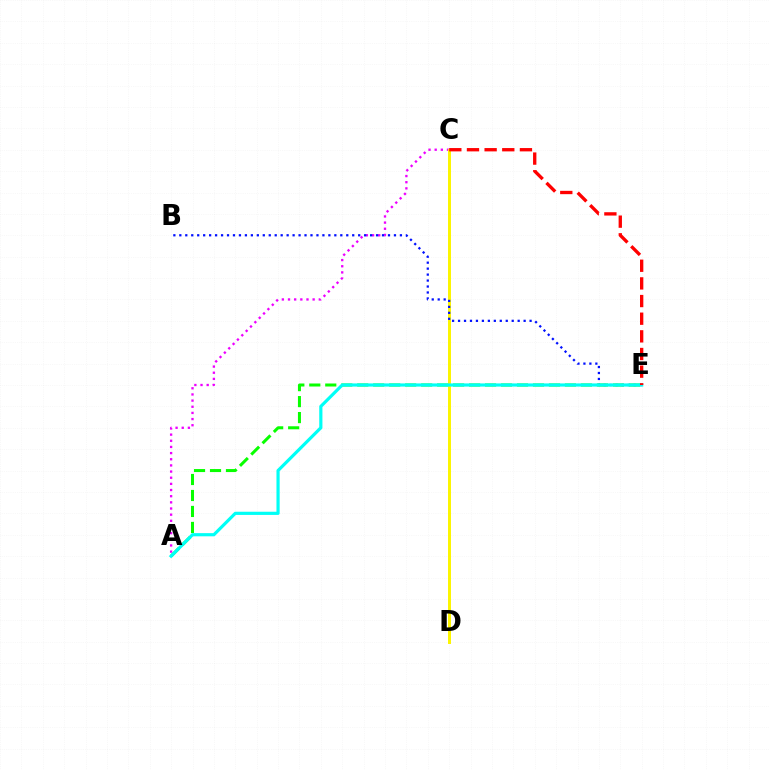{('A', 'C'): [{'color': '#ee00ff', 'line_style': 'dotted', 'thickness': 1.67}], ('C', 'D'): [{'color': '#fcf500', 'line_style': 'solid', 'thickness': 2.15}], ('A', 'E'): [{'color': '#08ff00', 'line_style': 'dashed', 'thickness': 2.17}, {'color': '#00fff6', 'line_style': 'solid', 'thickness': 2.29}], ('B', 'E'): [{'color': '#0010ff', 'line_style': 'dotted', 'thickness': 1.62}], ('C', 'E'): [{'color': '#ff0000', 'line_style': 'dashed', 'thickness': 2.4}]}